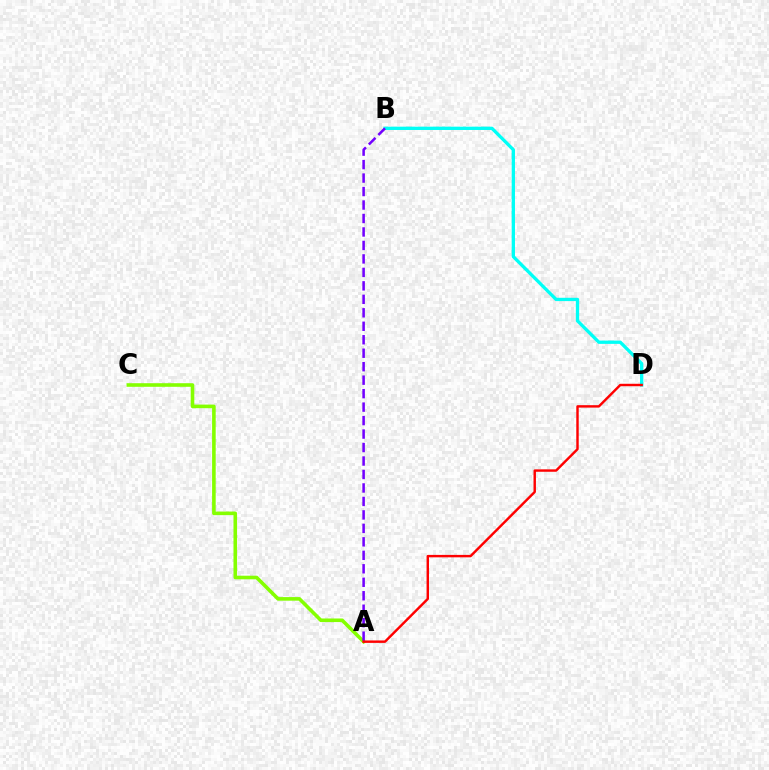{('B', 'D'): [{'color': '#00fff6', 'line_style': 'solid', 'thickness': 2.38}], ('A', 'C'): [{'color': '#84ff00', 'line_style': 'solid', 'thickness': 2.59}], ('A', 'B'): [{'color': '#7200ff', 'line_style': 'dashed', 'thickness': 1.83}], ('A', 'D'): [{'color': '#ff0000', 'line_style': 'solid', 'thickness': 1.75}]}